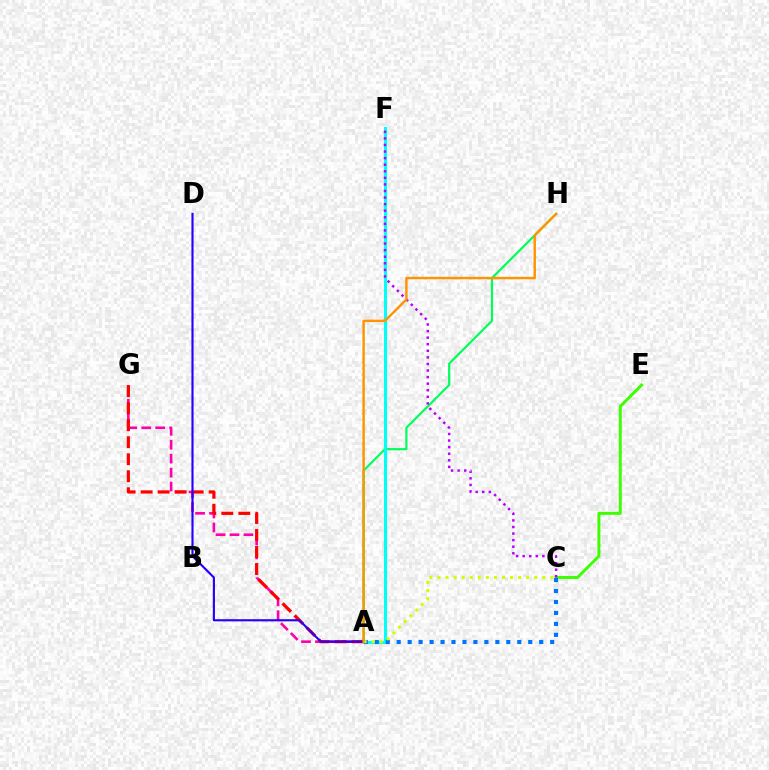{('A', 'H'): [{'color': '#00ff5c', 'line_style': 'solid', 'thickness': 1.58}, {'color': '#ff9400', 'line_style': 'solid', 'thickness': 1.75}], ('C', 'E'): [{'color': '#3dff00', 'line_style': 'solid', 'thickness': 2.15}], ('A', 'G'): [{'color': '#ff00ac', 'line_style': 'dashed', 'thickness': 1.89}, {'color': '#ff0000', 'line_style': 'dashed', 'thickness': 2.31}], ('A', 'F'): [{'color': '#00fff6', 'line_style': 'solid', 'thickness': 2.21}], ('A', 'C'): [{'color': '#0074ff', 'line_style': 'dotted', 'thickness': 2.98}, {'color': '#d1ff00', 'line_style': 'dotted', 'thickness': 2.19}], ('A', 'D'): [{'color': '#2500ff', 'line_style': 'solid', 'thickness': 1.54}], ('C', 'F'): [{'color': '#b900ff', 'line_style': 'dotted', 'thickness': 1.79}]}